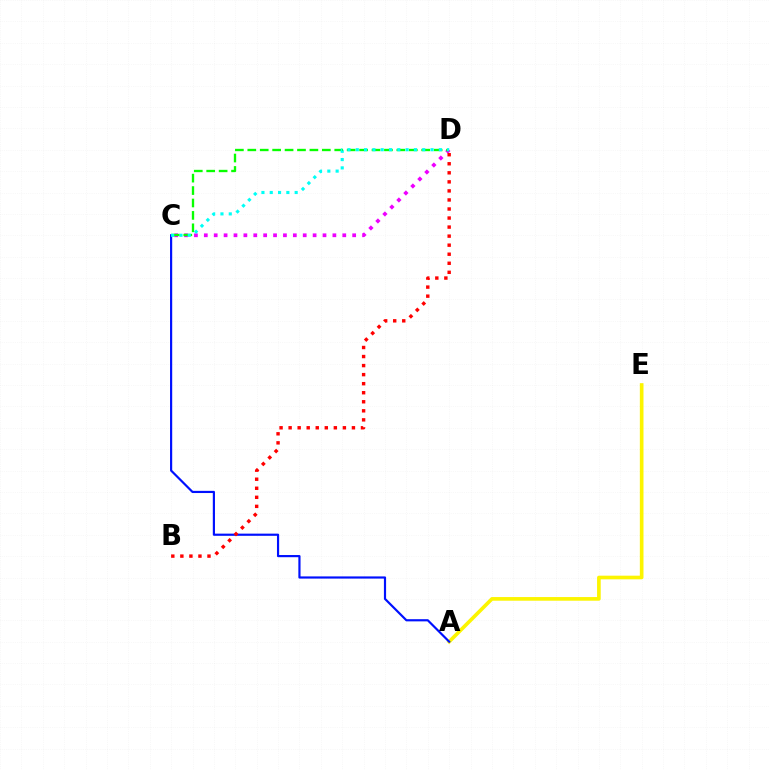{('A', 'E'): [{'color': '#fcf500', 'line_style': 'solid', 'thickness': 2.63}], ('C', 'D'): [{'color': '#ee00ff', 'line_style': 'dotted', 'thickness': 2.69}, {'color': '#08ff00', 'line_style': 'dashed', 'thickness': 1.69}, {'color': '#00fff6', 'line_style': 'dotted', 'thickness': 2.26}], ('A', 'C'): [{'color': '#0010ff', 'line_style': 'solid', 'thickness': 1.57}], ('B', 'D'): [{'color': '#ff0000', 'line_style': 'dotted', 'thickness': 2.46}]}